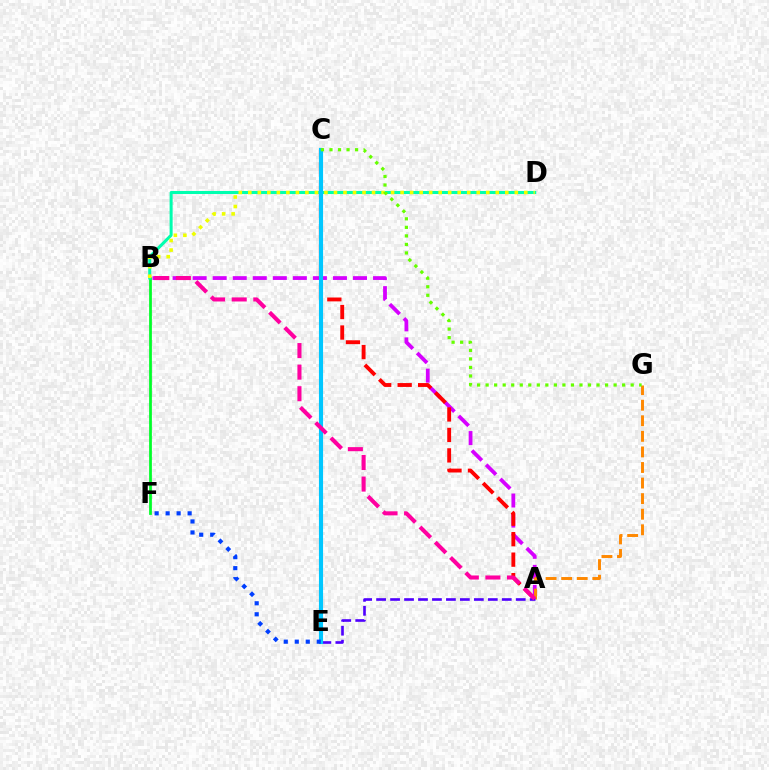{('A', 'B'): [{'color': '#d600ff', 'line_style': 'dashed', 'thickness': 2.72}, {'color': '#ff00a0', 'line_style': 'dashed', 'thickness': 2.93}], ('A', 'C'): [{'color': '#ff0000', 'line_style': 'dashed', 'thickness': 2.78}], ('B', 'F'): [{'color': '#00ff27', 'line_style': 'solid', 'thickness': 1.98}], ('A', 'G'): [{'color': '#ff8800', 'line_style': 'dashed', 'thickness': 2.12}], ('B', 'D'): [{'color': '#00ffaf', 'line_style': 'solid', 'thickness': 2.18}, {'color': '#eeff00', 'line_style': 'dotted', 'thickness': 2.59}], ('A', 'E'): [{'color': '#4f00ff', 'line_style': 'dashed', 'thickness': 1.9}], ('C', 'E'): [{'color': '#00c7ff', 'line_style': 'solid', 'thickness': 2.97}], ('E', 'F'): [{'color': '#003fff', 'line_style': 'dotted', 'thickness': 2.99}], ('C', 'G'): [{'color': '#66ff00', 'line_style': 'dotted', 'thickness': 2.32}]}